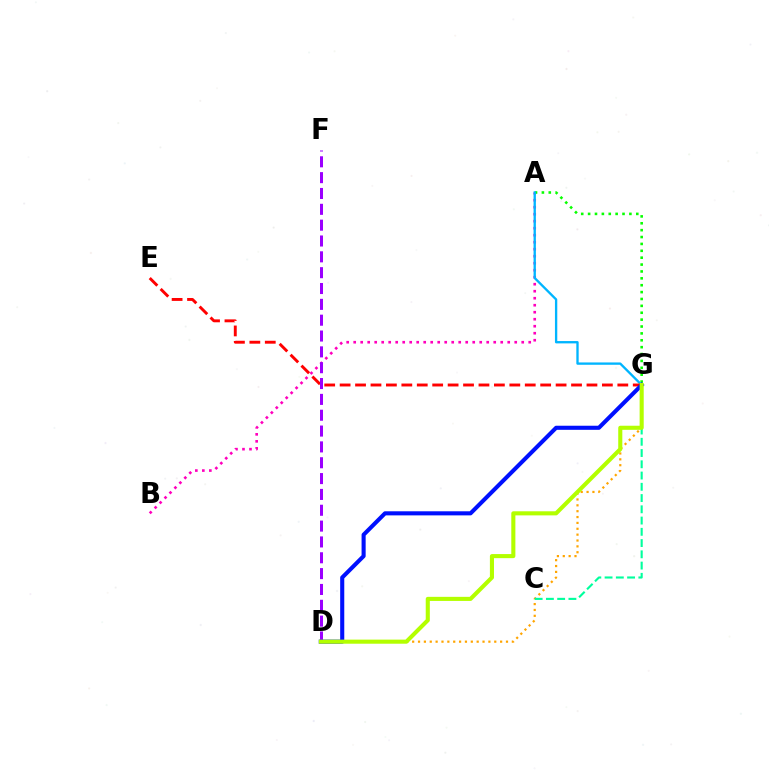{('A', 'B'): [{'color': '#ff00bd', 'line_style': 'dotted', 'thickness': 1.9}], ('A', 'G'): [{'color': '#08ff00', 'line_style': 'dotted', 'thickness': 1.87}, {'color': '#00b5ff', 'line_style': 'solid', 'thickness': 1.68}], ('D', 'G'): [{'color': '#ffa500', 'line_style': 'dotted', 'thickness': 1.59}, {'color': '#0010ff', 'line_style': 'solid', 'thickness': 2.94}, {'color': '#b3ff00', 'line_style': 'solid', 'thickness': 2.95}], ('E', 'G'): [{'color': '#ff0000', 'line_style': 'dashed', 'thickness': 2.1}], ('D', 'F'): [{'color': '#9b00ff', 'line_style': 'dashed', 'thickness': 2.15}], ('C', 'G'): [{'color': '#00ff9d', 'line_style': 'dashed', 'thickness': 1.53}]}